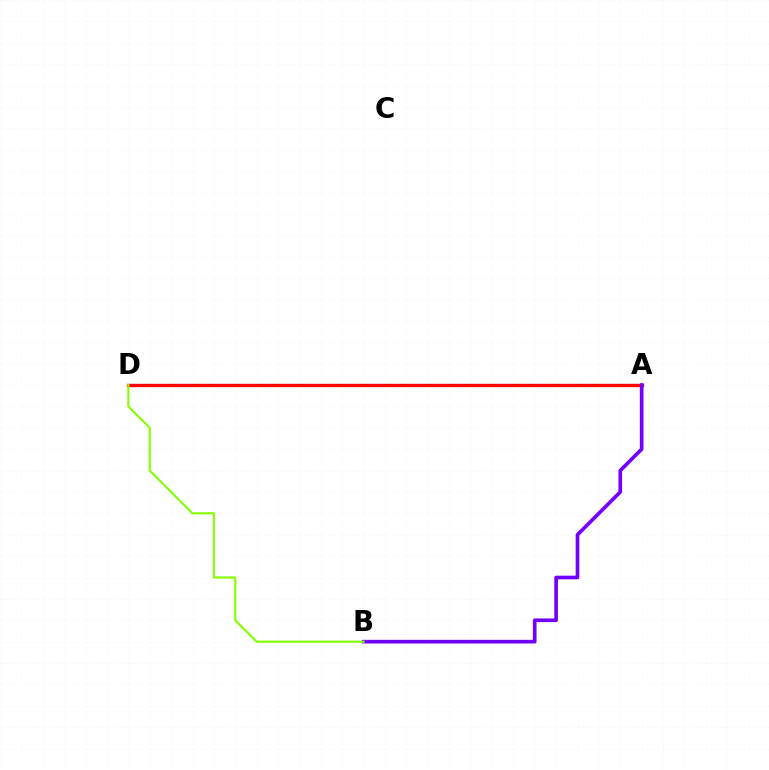{('A', 'D'): [{'color': '#00fff6', 'line_style': 'dashed', 'thickness': 1.55}, {'color': '#ff0000', 'line_style': 'solid', 'thickness': 2.39}], ('A', 'B'): [{'color': '#7200ff', 'line_style': 'solid', 'thickness': 2.63}], ('B', 'D'): [{'color': '#84ff00', 'line_style': 'solid', 'thickness': 1.52}]}